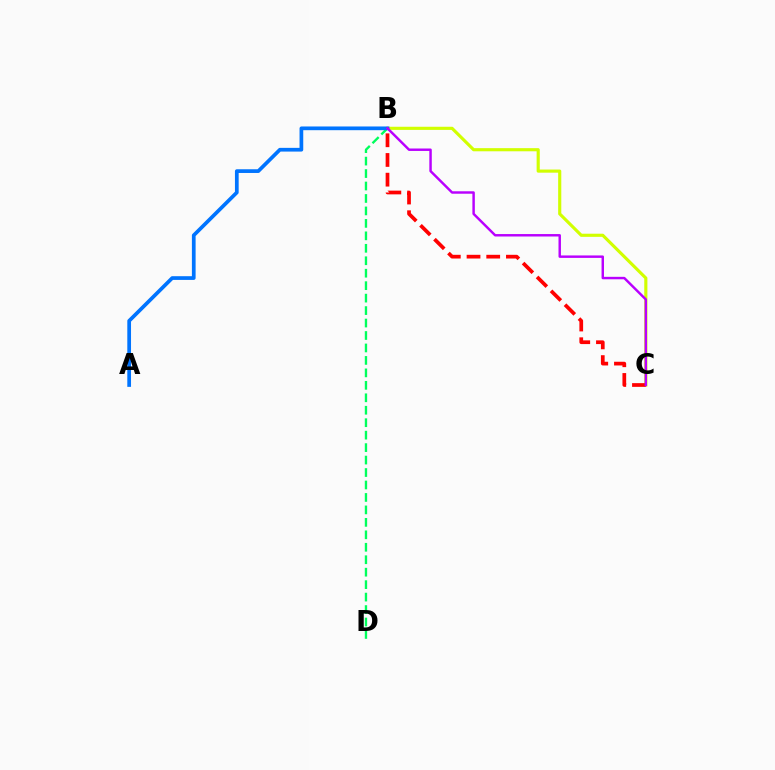{('B', 'C'): [{'color': '#d1ff00', 'line_style': 'solid', 'thickness': 2.26}, {'color': '#ff0000', 'line_style': 'dashed', 'thickness': 2.68}, {'color': '#b900ff', 'line_style': 'solid', 'thickness': 1.76}], ('B', 'D'): [{'color': '#00ff5c', 'line_style': 'dashed', 'thickness': 1.69}], ('A', 'B'): [{'color': '#0074ff', 'line_style': 'solid', 'thickness': 2.68}]}